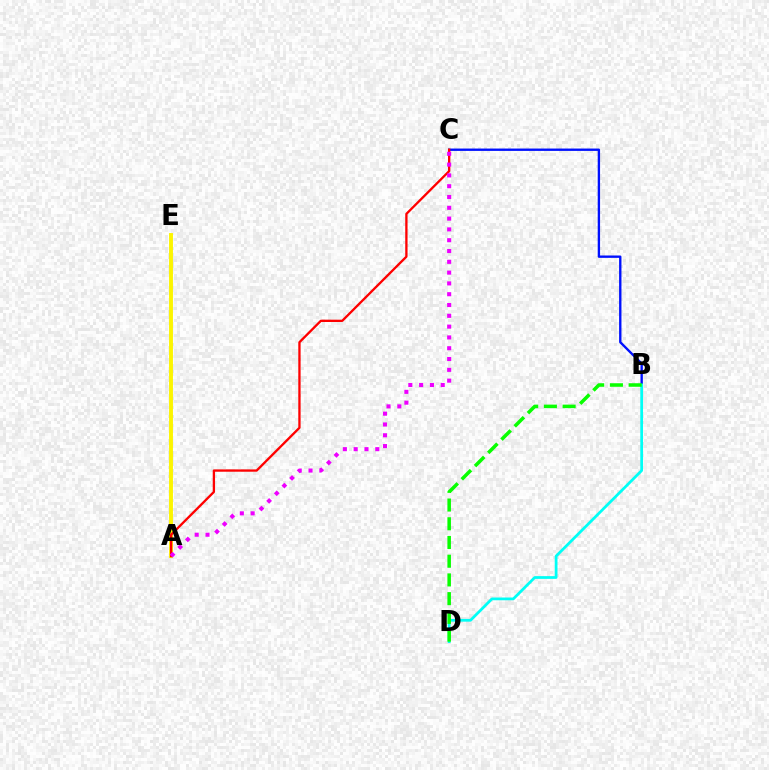{('A', 'E'): [{'color': '#fcf500', 'line_style': 'solid', 'thickness': 2.8}], ('B', 'C'): [{'color': '#0010ff', 'line_style': 'solid', 'thickness': 1.7}], ('B', 'D'): [{'color': '#00fff6', 'line_style': 'solid', 'thickness': 1.98}, {'color': '#08ff00', 'line_style': 'dashed', 'thickness': 2.54}], ('A', 'C'): [{'color': '#ff0000', 'line_style': 'solid', 'thickness': 1.67}, {'color': '#ee00ff', 'line_style': 'dotted', 'thickness': 2.93}]}